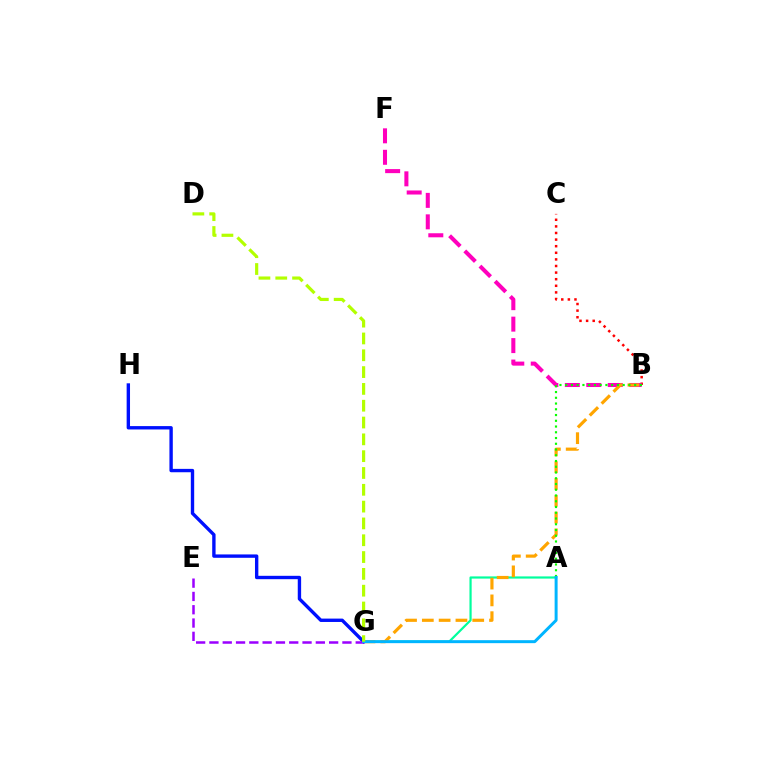{('B', 'C'): [{'color': '#ff0000', 'line_style': 'dotted', 'thickness': 1.79}], ('A', 'G'): [{'color': '#00ff9d', 'line_style': 'solid', 'thickness': 1.58}, {'color': '#00b5ff', 'line_style': 'solid', 'thickness': 2.14}], ('B', 'F'): [{'color': '#ff00bd', 'line_style': 'dashed', 'thickness': 2.92}], ('B', 'G'): [{'color': '#ffa500', 'line_style': 'dashed', 'thickness': 2.28}], ('A', 'B'): [{'color': '#08ff00', 'line_style': 'dotted', 'thickness': 1.56}], ('G', 'H'): [{'color': '#0010ff', 'line_style': 'solid', 'thickness': 2.43}], ('E', 'G'): [{'color': '#9b00ff', 'line_style': 'dashed', 'thickness': 1.81}], ('D', 'G'): [{'color': '#b3ff00', 'line_style': 'dashed', 'thickness': 2.28}]}